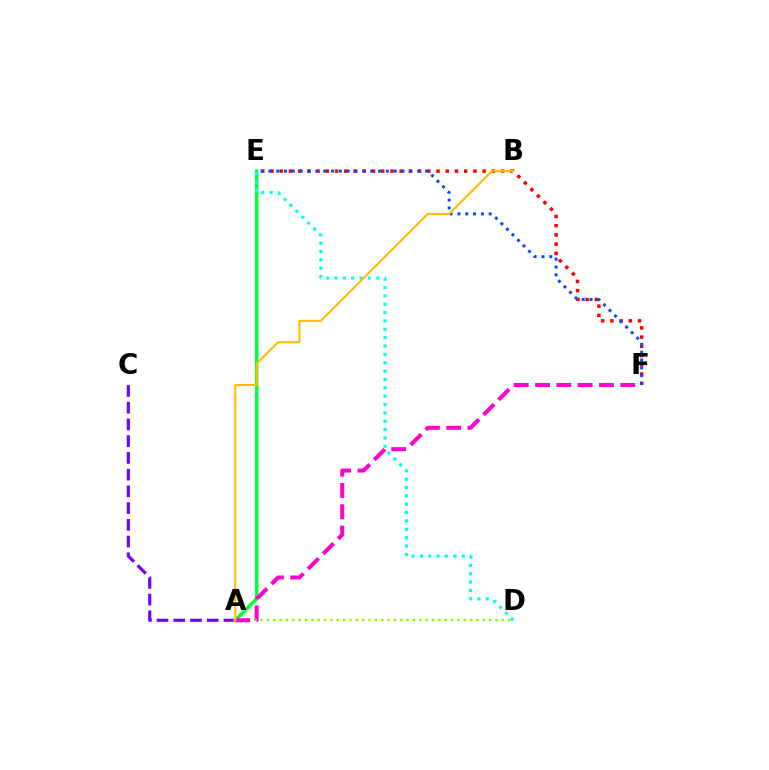{('E', 'F'): [{'color': '#ff0000', 'line_style': 'dotted', 'thickness': 2.51}, {'color': '#004bff', 'line_style': 'dotted', 'thickness': 2.13}], ('A', 'C'): [{'color': '#7200ff', 'line_style': 'dashed', 'thickness': 2.27}], ('A', 'E'): [{'color': '#00ff39', 'line_style': 'solid', 'thickness': 2.55}], ('A', 'D'): [{'color': '#84ff00', 'line_style': 'dotted', 'thickness': 1.73}], ('A', 'F'): [{'color': '#ff00cf', 'line_style': 'dashed', 'thickness': 2.89}], ('D', 'E'): [{'color': '#00fff6', 'line_style': 'dotted', 'thickness': 2.27}], ('A', 'B'): [{'color': '#ffbd00', 'line_style': 'solid', 'thickness': 1.51}]}